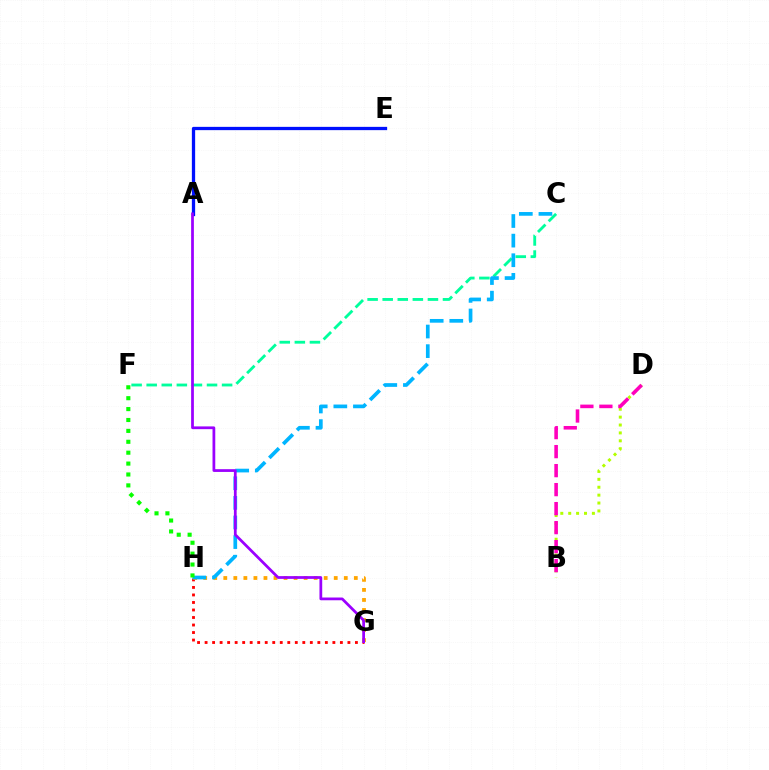{('G', 'H'): [{'color': '#ff0000', 'line_style': 'dotted', 'thickness': 2.04}, {'color': '#ffa500', 'line_style': 'dotted', 'thickness': 2.73}], ('B', 'D'): [{'color': '#b3ff00', 'line_style': 'dotted', 'thickness': 2.15}, {'color': '#ff00bd', 'line_style': 'dashed', 'thickness': 2.58}], ('C', 'F'): [{'color': '#00ff9d', 'line_style': 'dashed', 'thickness': 2.05}], ('C', 'H'): [{'color': '#00b5ff', 'line_style': 'dashed', 'thickness': 2.66}], ('A', 'E'): [{'color': '#0010ff', 'line_style': 'solid', 'thickness': 2.36}], ('A', 'G'): [{'color': '#9b00ff', 'line_style': 'solid', 'thickness': 1.98}], ('F', 'H'): [{'color': '#08ff00', 'line_style': 'dotted', 'thickness': 2.96}]}